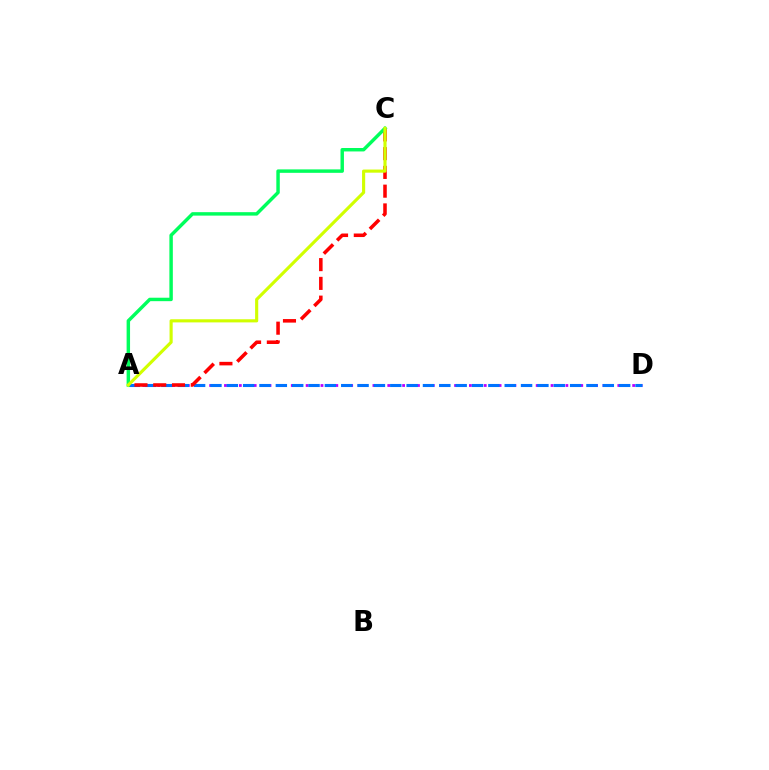{('A', 'D'): [{'color': '#b900ff', 'line_style': 'dotted', 'thickness': 2.02}, {'color': '#0074ff', 'line_style': 'dashed', 'thickness': 2.22}], ('A', 'C'): [{'color': '#ff0000', 'line_style': 'dashed', 'thickness': 2.55}, {'color': '#00ff5c', 'line_style': 'solid', 'thickness': 2.48}, {'color': '#d1ff00', 'line_style': 'solid', 'thickness': 2.25}]}